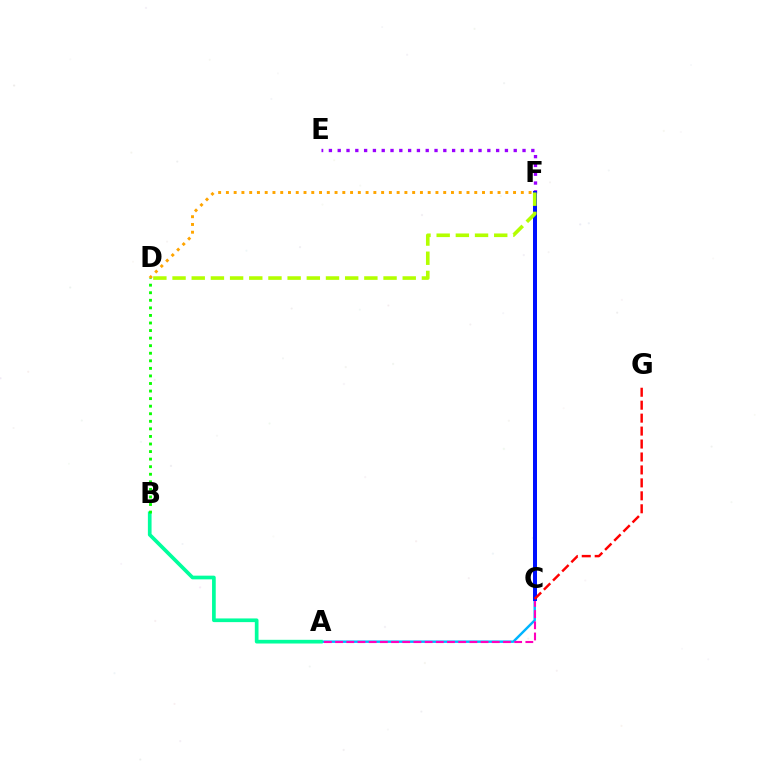{('D', 'F'): [{'color': '#ffa500', 'line_style': 'dotted', 'thickness': 2.11}, {'color': '#b3ff00', 'line_style': 'dashed', 'thickness': 2.61}], ('A', 'C'): [{'color': '#00b5ff', 'line_style': 'solid', 'thickness': 1.75}, {'color': '#ff00bd', 'line_style': 'dashed', 'thickness': 1.52}], ('E', 'F'): [{'color': '#9b00ff', 'line_style': 'dotted', 'thickness': 2.39}], ('A', 'B'): [{'color': '#00ff9d', 'line_style': 'solid', 'thickness': 2.66}], ('C', 'F'): [{'color': '#0010ff', 'line_style': 'solid', 'thickness': 2.88}], ('C', 'G'): [{'color': '#ff0000', 'line_style': 'dashed', 'thickness': 1.76}], ('B', 'D'): [{'color': '#08ff00', 'line_style': 'dotted', 'thickness': 2.05}]}